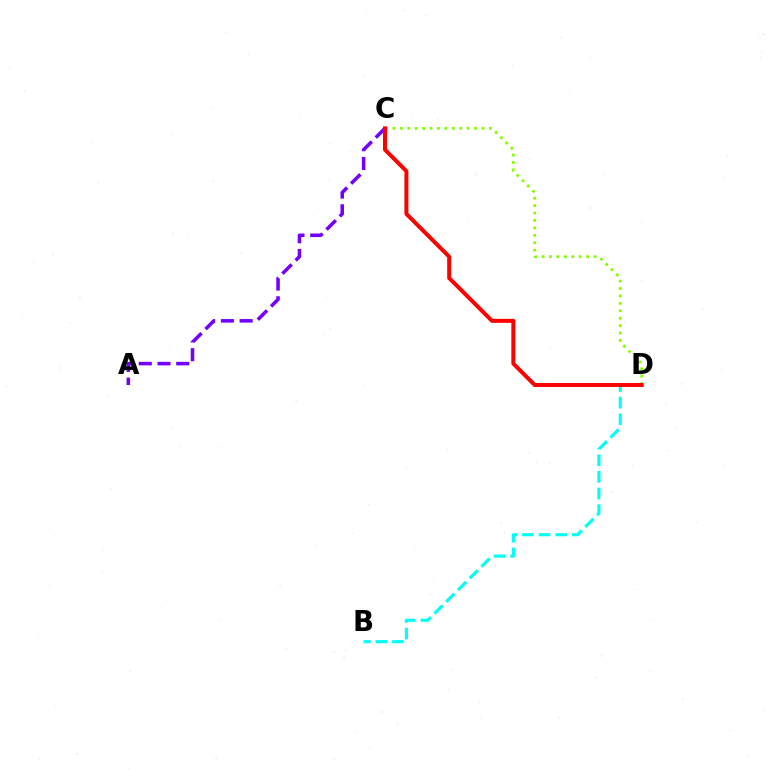{('B', 'D'): [{'color': '#00fff6', 'line_style': 'dashed', 'thickness': 2.26}], ('A', 'C'): [{'color': '#7200ff', 'line_style': 'dashed', 'thickness': 2.54}], ('C', 'D'): [{'color': '#84ff00', 'line_style': 'dotted', 'thickness': 2.02}, {'color': '#ff0000', 'line_style': 'solid', 'thickness': 2.87}]}